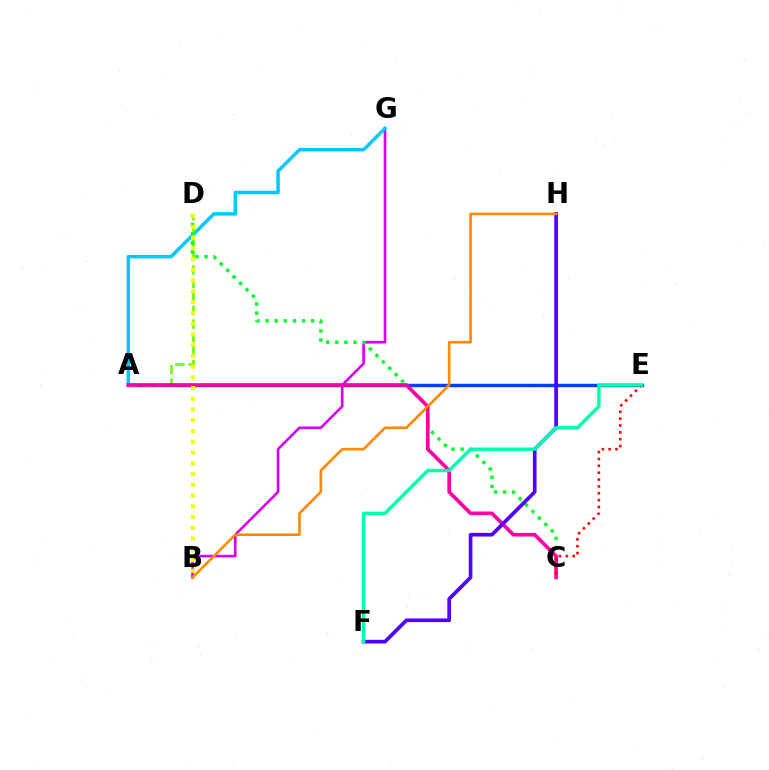{('B', 'G'): [{'color': '#d600ff', 'line_style': 'solid', 'thickness': 1.9}], ('A', 'E'): [{'color': '#003fff', 'line_style': 'solid', 'thickness': 2.47}], ('A', 'G'): [{'color': '#00c7ff', 'line_style': 'solid', 'thickness': 2.5}], ('A', 'D'): [{'color': '#66ff00', 'line_style': 'dashed', 'thickness': 1.84}], ('C', 'D'): [{'color': '#00ff27', 'line_style': 'dotted', 'thickness': 2.47}], ('A', 'C'): [{'color': '#ff00a0', 'line_style': 'solid', 'thickness': 2.63}], ('C', 'E'): [{'color': '#ff0000', 'line_style': 'dotted', 'thickness': 1.86}], ('B', 'D'): [{'color': '#eeff00', 'line_style': 'dotted', 'thickness': 2.92}], ('F', 'H'): [{'color': '#4f00ff', 'line_style': 'solid', 'thickness': 2.64}], ('E', 'F'): [{'color': '#00ffaf', 'line_style': 'solid', 'thickness': 2.46}], ('B', 'H'): [{'color': '#ff8800', 'line_style': 'solid', 'thickness': 1.88}]}